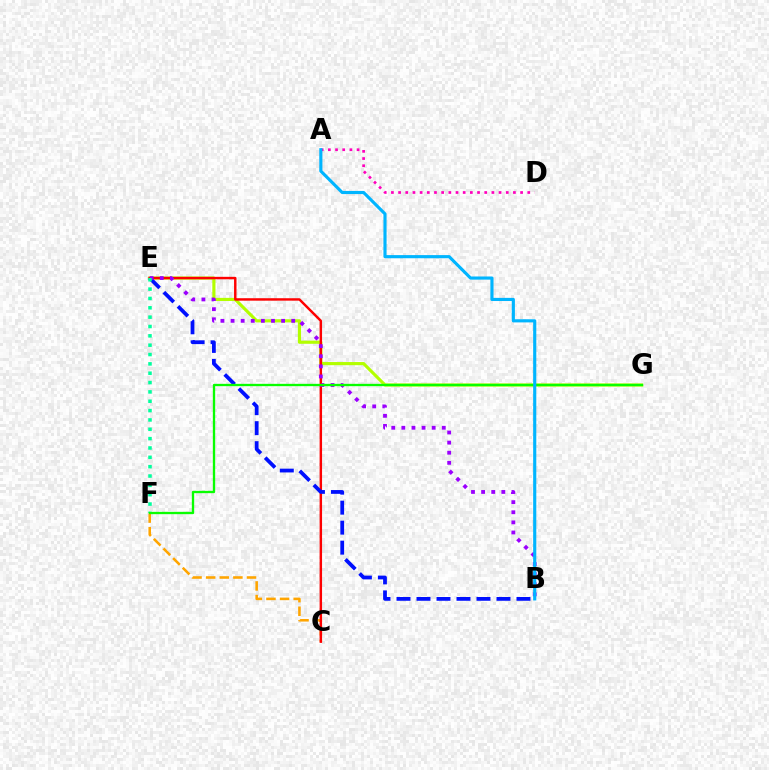{('C', 'F'): [{'color': '#ffa500', 'line_style': 'dashed', 'thickness': 1.85}], ('E', 'G'): [{'color': '#b3ff00', 'line_style': 'solid', 'thickness': 2.26}], ('C', 'E'): [{'color': '#ff0000', 'line_style': 'solid', 'thickness': 1.76}], ('B', 'E'): [{'color': '#0010ff', 'line_style': 'dashed', 'thickness': 2.72}, {'color': '#9b00ff', 'line_style': 'dotted', 'thickness': 2.75}], ('E', 'F'): [{'color': '#00ff9d', 'line_style': 'dotted', 'thickness': 2.54}], ('F', 'G'): [{'color': '#08ff00', 'line_style': 'solid', 'thickness': 1.67}], ('A', 'D'): [{'color': '#ff00bd', 'line_style': 'dotted', 'thickness': 1.95}], ('A', 'B'): [{'color': '#00b5ff', 'line_style': 'solid', 'thickness': 2.26}]}